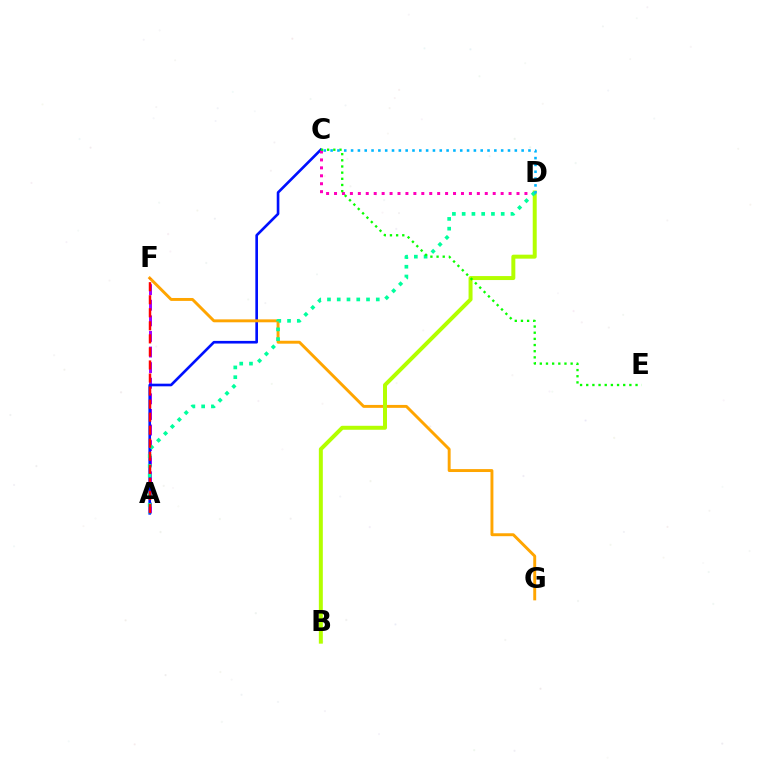{('A', 'F'): [{'color': '#9b00ff', 'line_style': 'dashed', 'thickness': 2.12}, {'color': '#ff0000', 'line_style': 'dashed', 'thickness': 1.77}], ('A', 'C'): [{'color': '#0010ff', 'line_style': 'solid', 'thickness': 1.9}], ('F', 'G'): [{'color': '#ffa500', 'line_style': 'solid', 'thickness': 2.1}], ('B', 'D'): [{'color': '#b3ff00', 'line_style': 'solid', 'thickness': 2.86}], ('C', 'D'): [{'color': '#ff00bd', 'line_style': 'dotted', 'thickness': 2.16}, {'color': '#00b5ff', 'line_style': 'dotted', 'thickness': 1.85}], ('A', 'D'): [{'color': '#00ff9d', 'line_style': 'dotted', 'thickness': 2.65}], ('C', 'E'): [{'color': '#08ff00', 'line_style': 'dotted', 'thickness': 1.67}]}